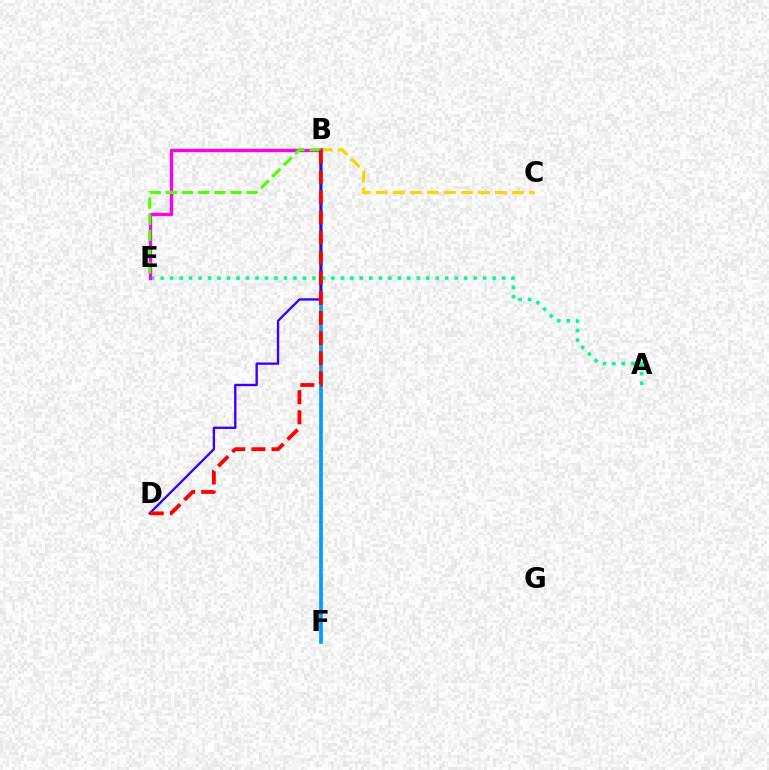{('B', 'C'): [{'color': '#ffd500', 'line_style': 'dashed', 'thickness': 2.31}], ('B', 'F'): [{'color': '#009eff', 'line_style': 'solid', 'thickness': 2.66}], ('B', 'D'): [{'color': '#3700ff', 'line_style': 'solid', 'thickness': 1.69}, {'color': '#ff0000', 'line_style': 'dashed', 'thickness': 2.73}], ('A', 'E'): [{'color': '#00ff86', 'line_style': 'dotted', 'thickness': 2.58}], ('B', 'E'): [{'color': '#ff00ed', 'line_style': 'solid', 'thickness': 2.41}, {'color': '#4fff00', 'line_style': 'dashed', 'thickness': 2.19}]}